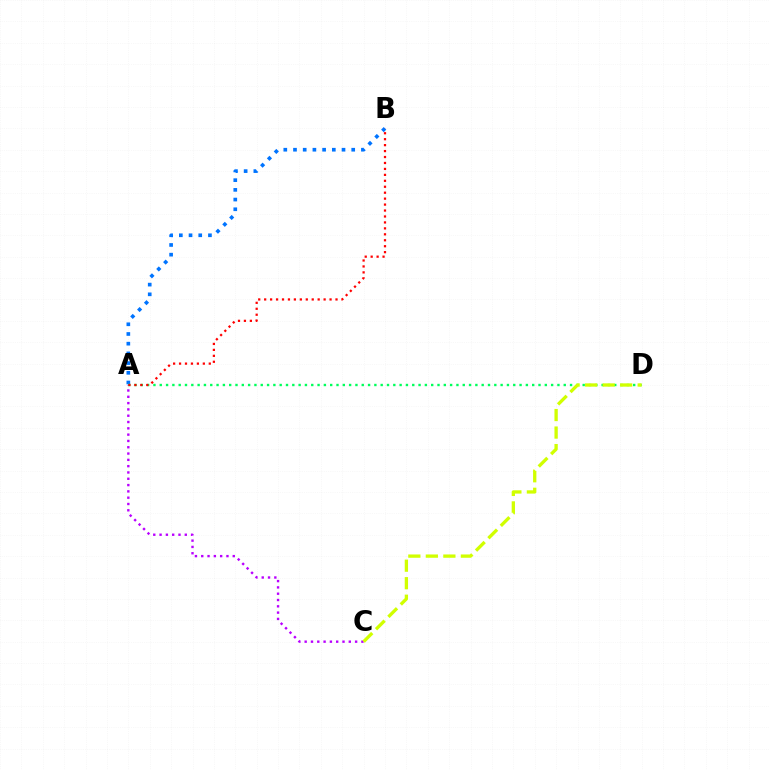{('A', 'B'): [{'color': '#0074ff', 'line_style': 'dotted', 'thickness': 2.64}, {'color': '#ff0000', 'line_style': 'dotted', 'thickness': 1.62}], ('A', 'D'): [{'color': '#00ff5c', 'line_style': 'dotted', 'thickness': 1.72}], ('A', 'C'): [{'color': '#b900ff', 'line_style': 'dotted', 'thickness': 1.71}], ('C', 'D'): [{'color': '#d1ff00', 'line_style': 'dashed', 'thickness': 2.38}]}